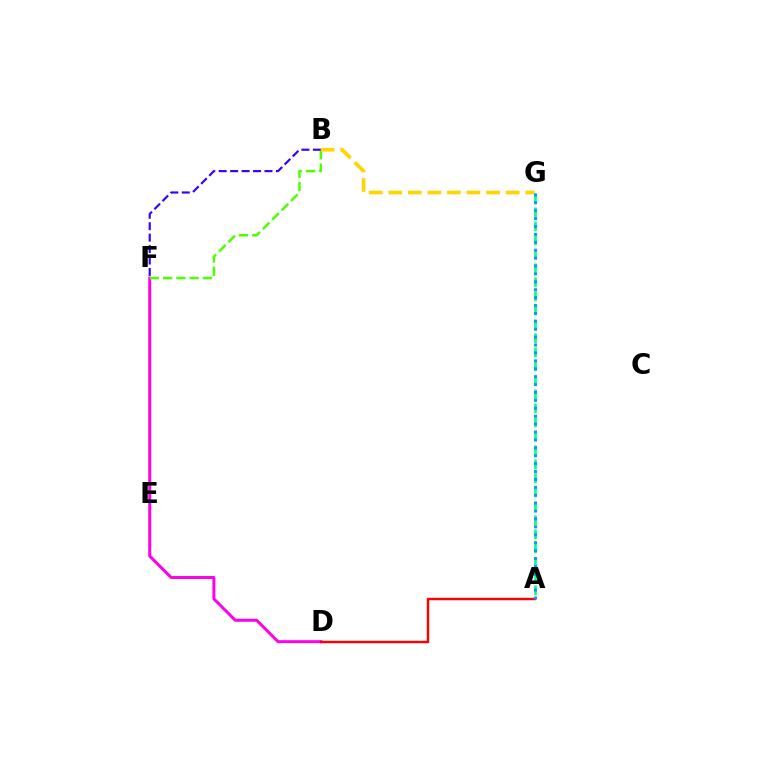{('A', 'G'): [{'color': '#00ff86', 'line_style': 'dashed', 'thickness': 1.9}, {'color': '#009eff', 'line_style': 'dotted', 'thickness': 2.15}], ('D', 'F'): [{'color': '#ff00ed', 'line_style': 'solid', 'thickness': 2.15}], ('B', 'F'): [{'color': '#4fff00', 'line_style': 'dashed', 'thickness': 1.8}, {'color': '#3700ff', 'line_style': 'dashed', 'thickness': 1.55}], ('A', 'D'): [{'color': '#ff0000', 'line_style': 'solid', 'thickness': 1.76}], ('B', 'G'): [{'color': '#ffd500', 'line_style': 'dashed', 'thickness': 2.66}]}